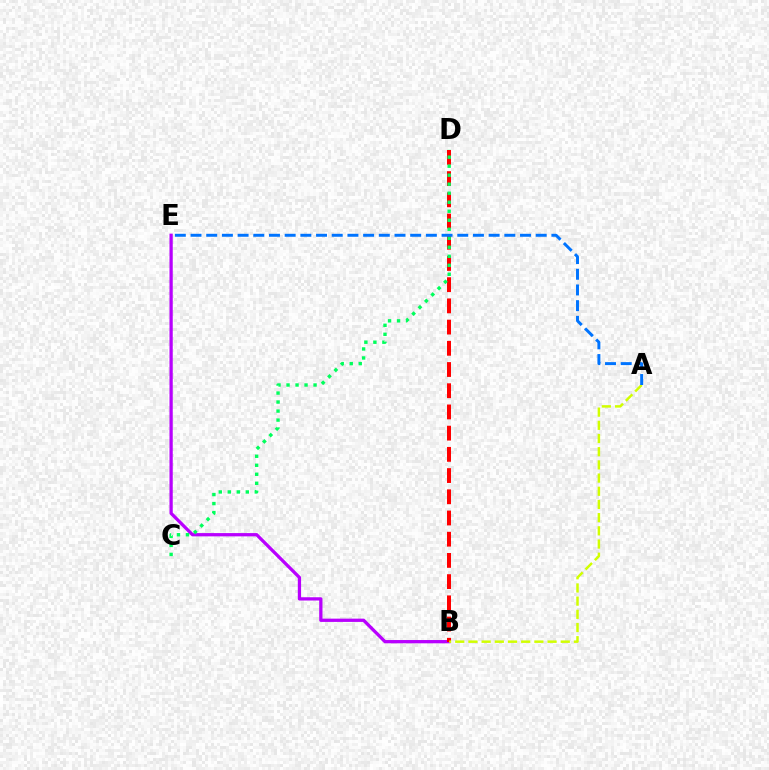{('B', 'E'): [{'color': '#b900ff', 'line_style': 'solid', 'thickness': 2.36}], ('B', 'D'): [{'color': '#ff0000', 'line_style': 'dashed', 'thickness': 2.88}], ('A', 'B'): [{'color': '#d1ff00', 'line_style': 'dashed', 'thickness': 1.79}], ('C', 'D'): [{'color': '#00ff5c', 'line_style': 'dotted', 'thickness': 2.45}], ('A', 'E'): [{'color': '#0074ff', 'line_style': 'dashed', 'thickness': 2.13}]}